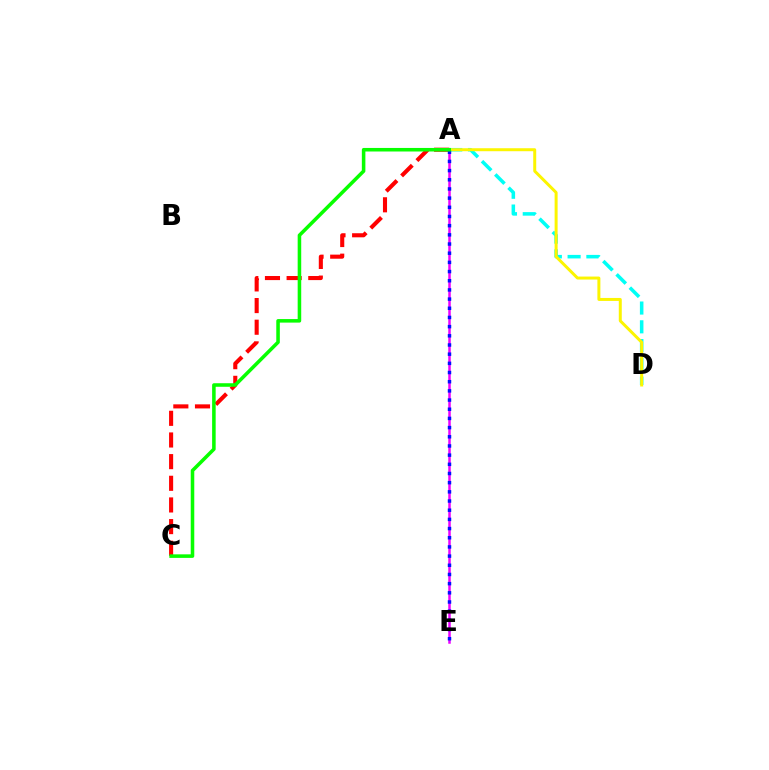{('A', 'C'): [{'color': '#ff0000', 'line_style': 'dashed', 'thickness': 2.94}, {'color': '#08ff00', 'line_style': 'solid', 'thickness': 2.55}], ('A', 'D'): [{'color': '#00fff6', 'line_style': 'dashed', 'thickness': 2.55}, {'color': '#fcf500', 'line_style': 'solid', 'thickness': 2.15}], ('A', 'E'): [{'color': '#ee00ff', 'line_style': 'solid', 'thickness': 1.8}, {'color': '#0010ff', 'line_style': 'dotted', 'thickness': 2.49}]}